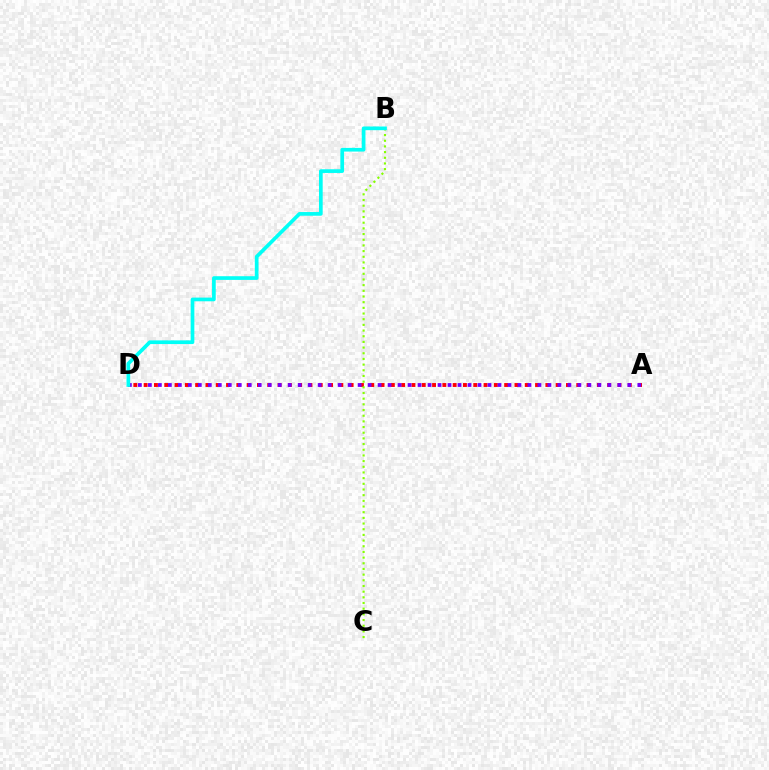{('A', 'D'): [{'color': '#ff0000', 'line_style': 'dotted', 'thickness': 2.8}, {'color': '#7200ff', 'line_style': 'dotted', 'thickness': 2.71}], ('B', 'C'): [{'color': '#84ff00', 'line_style': 'dotted', 'thickness': 1.54}], ('B', 'D'): [{'color': '#00fff6', 'line_style': 'solid', 'thickness': 2.66}]}